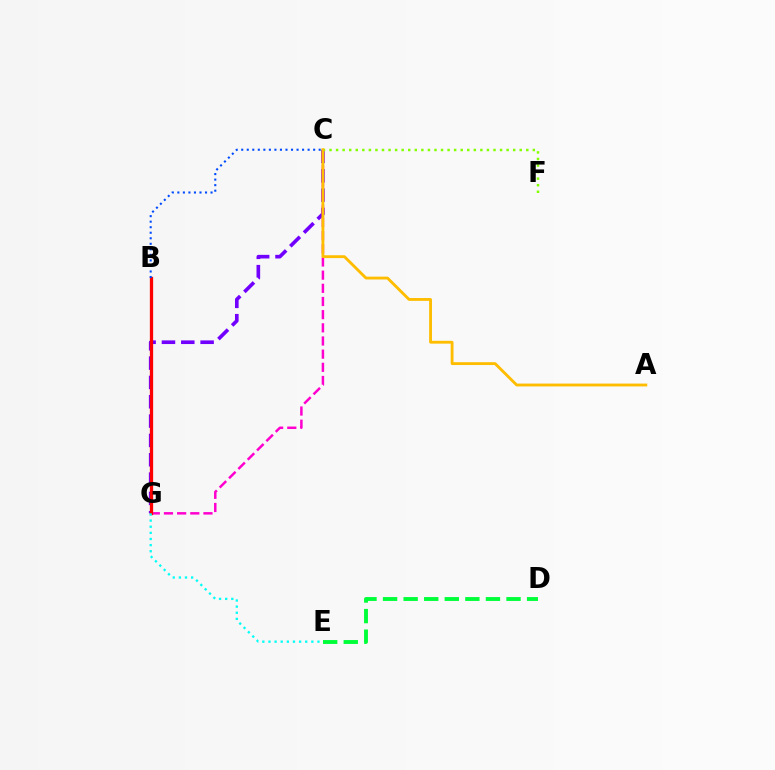{('C', 'G'): [{'color': '#7200ff', 'line_style': 'dashed', 'thickness': 2.63}, {'color': '#ff00cf', 'line_style': 'dashed', 'thickness': 1.79}], ('D', 'E'): [{'color': '#00ff39', 'line_style': 'dashed', 'thickness': 2.8}], ('B', 'G'): [{'color': '#ff0000', 'line_style': 'solid', 'thickness': 2.36}], ('B', 'C'): [{'color': '#004bff', 'line_style': 'dotted', 'thickness': 1.5}], ('E', 'G'): [{'color': '#00fff6', 'line_style': 'dotted', 'thickness': 1.66}], ('C', 'F'): [{'color': '#84ff00', 'line_style': 'dotted', 'thickness': 1.78}], ('A', 'C'): [{'color': '#ffbd00', 'line_style': 'solid', 'thickness': 2.04}]}